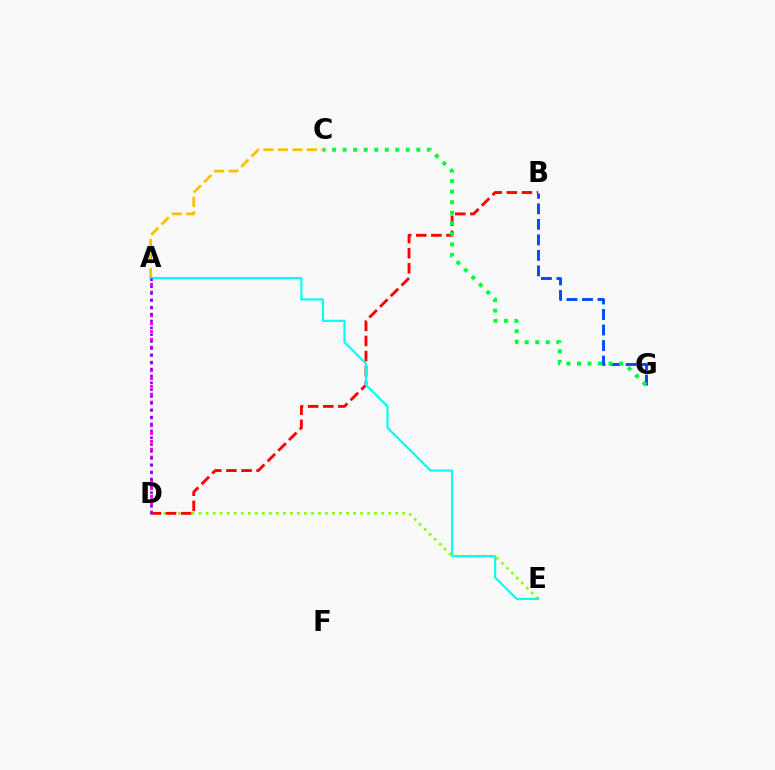{('D', 'E'): [{'color': '#84ff00', 'line_style': 'dotted', 'thickness': 1.91}], ('B', 'G'): [{'color': '#004bff', 'line_style': 'dashed', 'thickness': 2.11}], ('B', 'D'): [{'color': '#ff0000', 'line_style': 'dashed', 'thickness': 2.05}], ('A', 'C'): [{'color': '#ffbd00', 'line_style': 'dashed', 'thickness': 1.97}], ('A', 'E'): [{'color': '#00fff6', 'line_style': 'solid', 'thickness': 1.57}], ('C', 'G'): [{'color': '#00ff39', 'line_style': 'dotted', 'thickness': 2.86}], ('A', 'D'): [{'color': '#ff00cf', 'line_style': 'dotted', 'thickness': 2.13}, {'color': '#7200ff', 'line_style': 'dotted', 'thickness': 1.87}]}